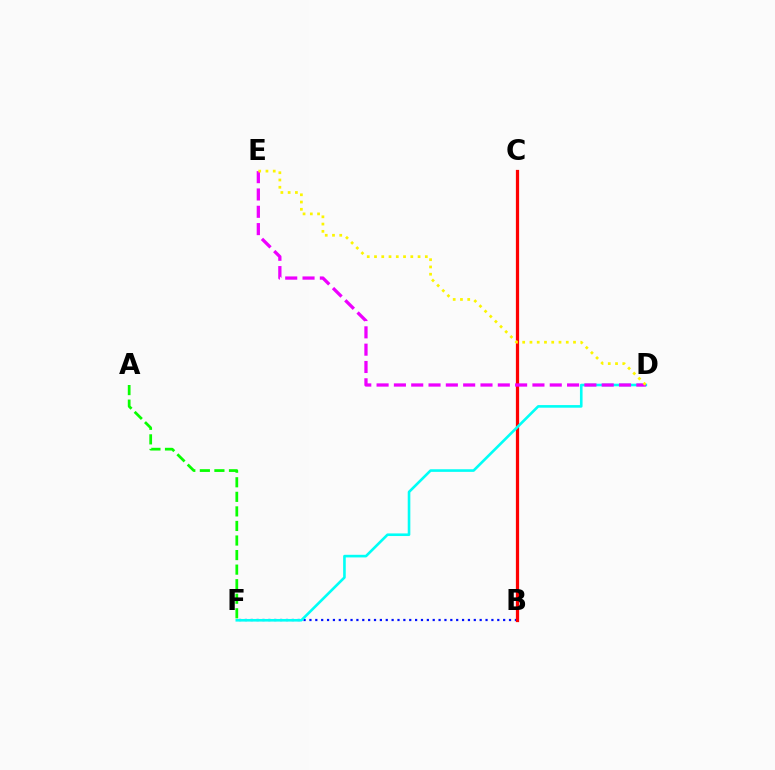{('B', 'F'): [{'color': '#0010ff', 'line_style': 'dotted', 'thickness': 1.59}], ('A', 'F'): [{'color': '#08ff00', 'line_style': 'dashed', 'thickness': 1.98}], ('B', 'C'): [{'color': '#ff0000', 'line_style': 'solid', 'thickness': 2.33}], ('D', 'F'): [{'color': '#00fff6', 'line_style': 'solid', 'thickness': 1.88}], ('D', 'E'): [{'color': '#ee00ff', 'line_style': 'dashed', 'thickness': 2.35}, {'color': '#fcf500', 'line_style': 'dotted', 'thickness': 1.97}]}